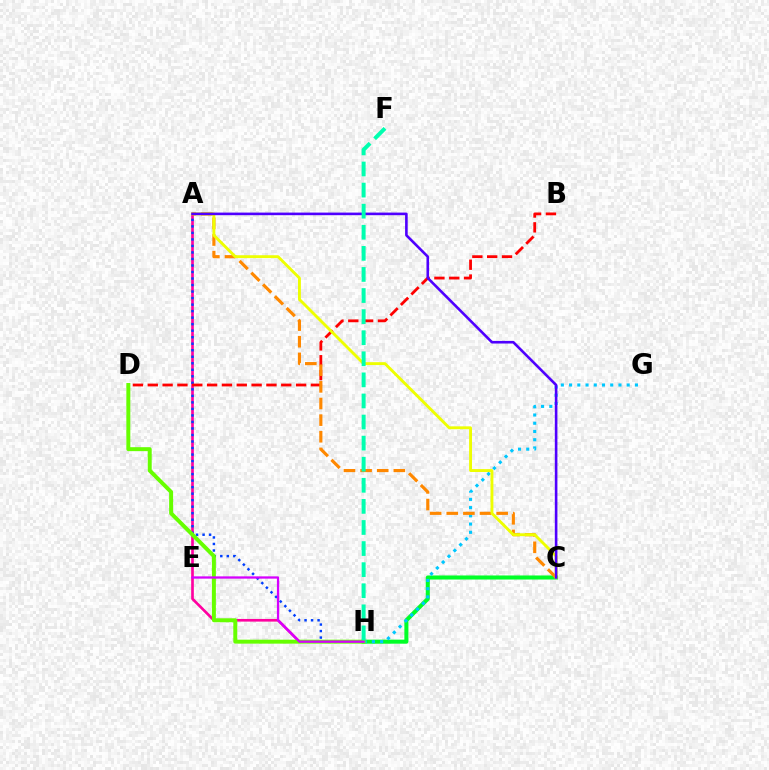{('C', 'H'): [{'color': '#00ff27', 'line_style': 'solid', 'thickness': 2.92}], ('A', 'H'): [{'color': '#ff00a0', 'line_style': 'solid', 'thickness': 1.91}, {'color': '#003fff', 'line_style': 'dotted', 'thickness': 1.77}], ('G', 'H'): [{'color': '#00c7ff', 'line_style': 'dotted', 'thickness': 2.24}], ('B', 'D'): [{'color': '#ff0000', 'line_style': 'dashed', 'thickness': 2.02}], ('A', 'C'): [{'color': '#ff8800', 'line_style': 'dashed', 'thickness': 2.26}, {'color': '#eeff00', 'line_style': 'solid', 'thickness': 2.07}, {'color': '#4f00ff', 'line_style': 'solid', 'thickness': 1.88}], ('D', 'H'): [{'color': '#66ff00', 'line_style': 'solid', 'thickness': 2.86}], ('E', 'H'): [{'color': '#d600ff', 'line_style': 'solid', 'thickness': 1.64}], ('F', 'H'): [{'color': '#00ffaf', 'line_style': 'dashed', 'thickness': 2.86}]}